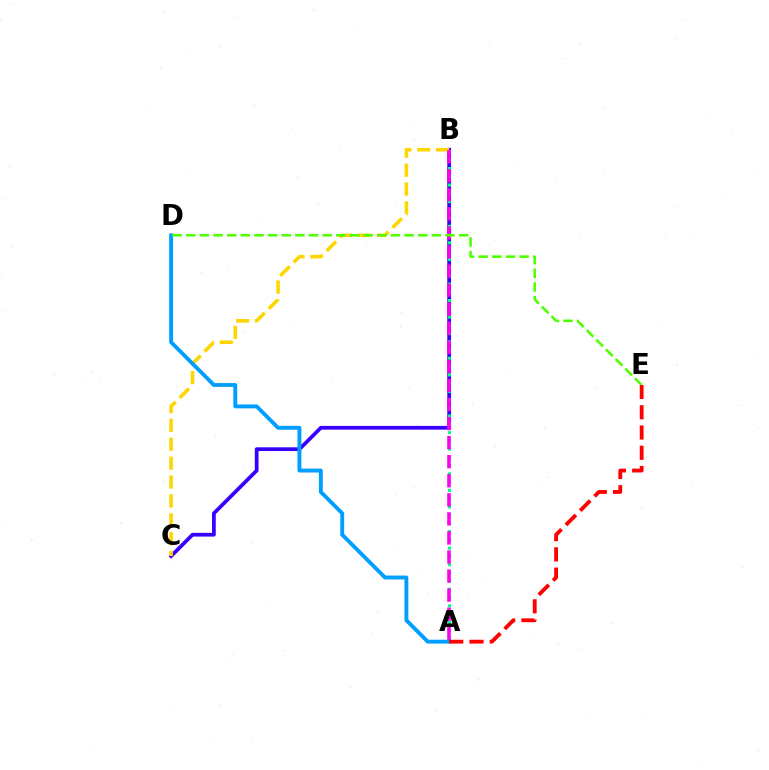{('B', 'C'): [{'color': '#3700ff', 'line_style': 'solid', 'thickness': 2.69}, {'color': '#ffd500', 'line_style': 'dashed', 'thickness': 2.56}], ('A', 'B'): [{'color': '#00ff86', 'line_style': 'dotted', 'thickness': 2.24}, {'color': '#ff00ed', 'line_style': 'dashed', 'thickness': 2.59}], ('A', 'D'): [{'color': '#009eff', 'line_style': 'solid', 'thickness': 2.8}], ('D', 'E'): [{'color': '#4fff00', 'line_style': 'dashed', 'thickness': 1.85}], ('A', 'E'): [{'color': '#ff0000', 'line_style': 'dashed', 'thickness': 2.75}]}